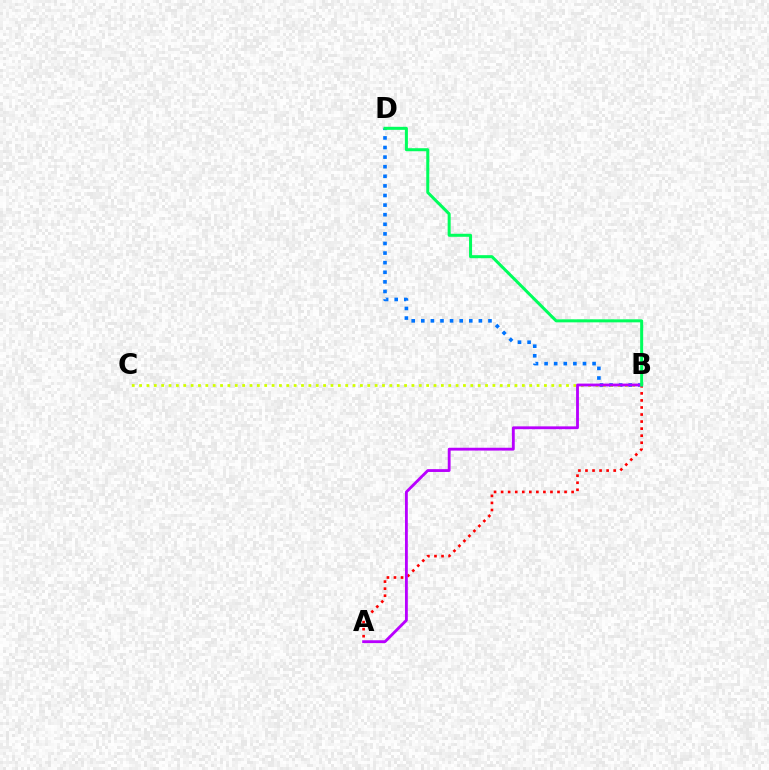{('B', 'D'): [{'color': '#0074ff', 'line_style': 'dotted', 'thickness': 2.61}, {'color': '#00ff5c', 'line_style': 'solid', 'thickness': 2.18}], ('B', 'C'): [{'color': '#d1ff00', 'line_style': 'dotted', 'thickness': 2.0}], ('A', 'B'): [{'color': '#ff0000', 'line_style': 'dotted', 'thickness': 1.92}, {'color': '#b900ff', 'line_style': 'solid', 'thickness': 2.03}]}